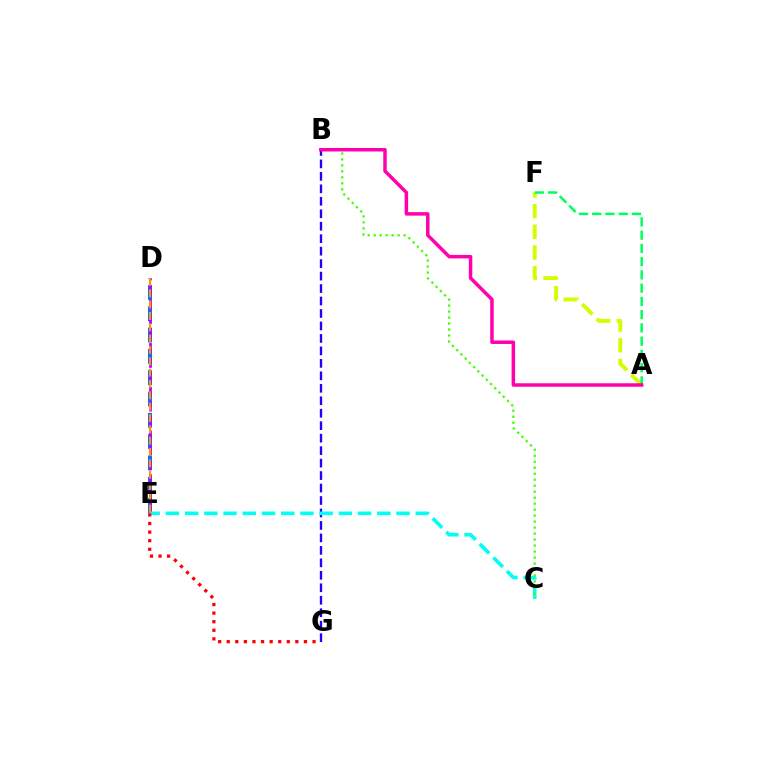{('D', 'E'): [{'color': '#0074ff', 'line_style': 'dashed', 'thickness': 2.9}, {'color': '#b900ff', 'line_style': 'dashed', 'thickness': 1.98}, {'color': '#ff9400', 'line_style': 'dashed', 'thickness': 1.54}], ('A', 'F'): [{'color': '#d1ff00', 'line_style': 'dashed', 'thickness': 2.81}, {'color': '#00ff5c', 'line_style': 'dashed', 'thickness': 1.8}], ('B', 'G'): [{'color': '#2500ff', 'line_style': 'dashed', 'thickness': 1.69}], ('C', 'E'): [{'color': '#00fff6', 'line_style': 'dashed', 'thickness': 2.61}], ('E', 'G'): [{'color': '#ff0000', 'line_style': 'dotted', 'thickness': 2.33}], ('B', 'C'): [{'color': '#3dff00', 'line_style': 'dotted', 'thickness': 1.63}], ('A', 'B'): [{'color': '#ff00ac', 'line_style': 'solid', 'thickness': 2.5}]}